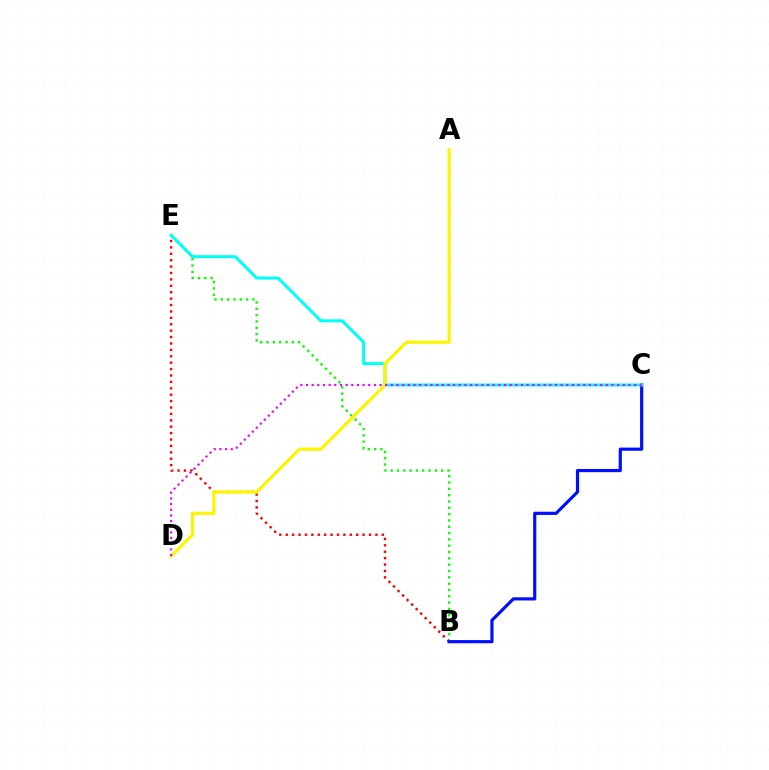{('B', 'E'): [{'color': '#08ff00', 'line_style': 'dotted', 'thickness': 1.72}, {'color': '#ff0000', 'line_style': 'dotted', 'thickness': 1.74}], ('B', 'C'): [{'color': '#0010ff', 'line_style': 'solid', 'thickness': 2.29}], ('C', 'E'): [{'color': '#00fff6', 'line_style': 'solid', 'thickness': 2.14}], ('A', 'D'): [{'color': '#fcf500', 'line_style': 'solid', 'thickness': 2.29}], ('C', 'D'): [{'color': '#ee00ff', 'line_style': 'dotted', 'thickness': 1.54}]}